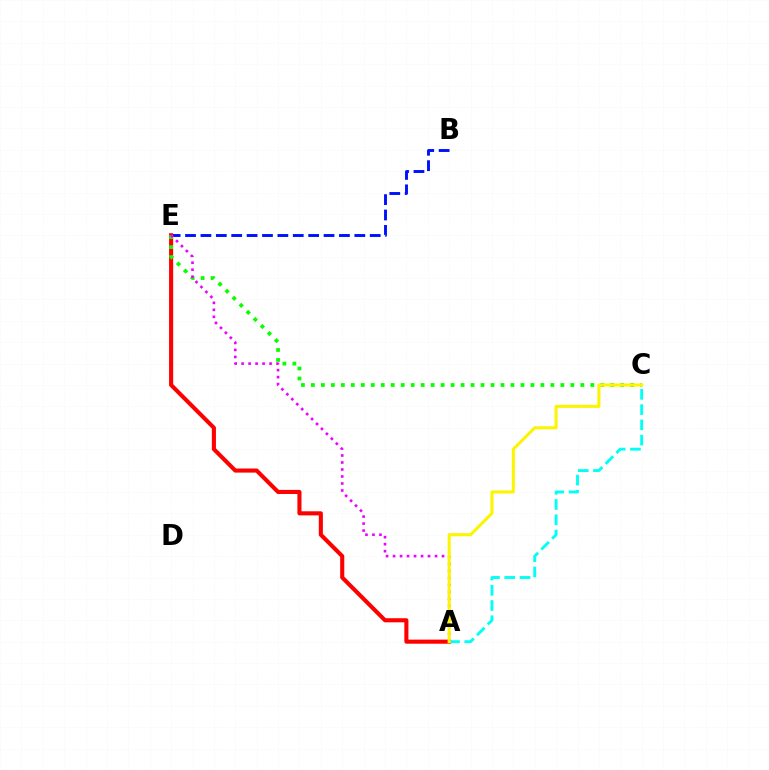{('B', 'E'): [{'color': '#0010ff', 'line_style': 'dashed', 'thickness': 2.09}], ('A', 'E'): [{'color': '#ff0000', 'line_style': 'solid', 'thickness': 2.95}, {'color': '#ee00ff', 'line_style': 'dotted', 'thickness': 1.9}], ('C', 'E'): [{'color': '#08ff00', 'line_style': 'dotted', 'thickness': 2.71}], ('A', 'C'): [{'color': '#00fff6', 'line_style': 'dashed', 'thickness': 2.07}, {'color': '#fcf500', 'line_style': 'solid', 'thickness': 2.19}]}